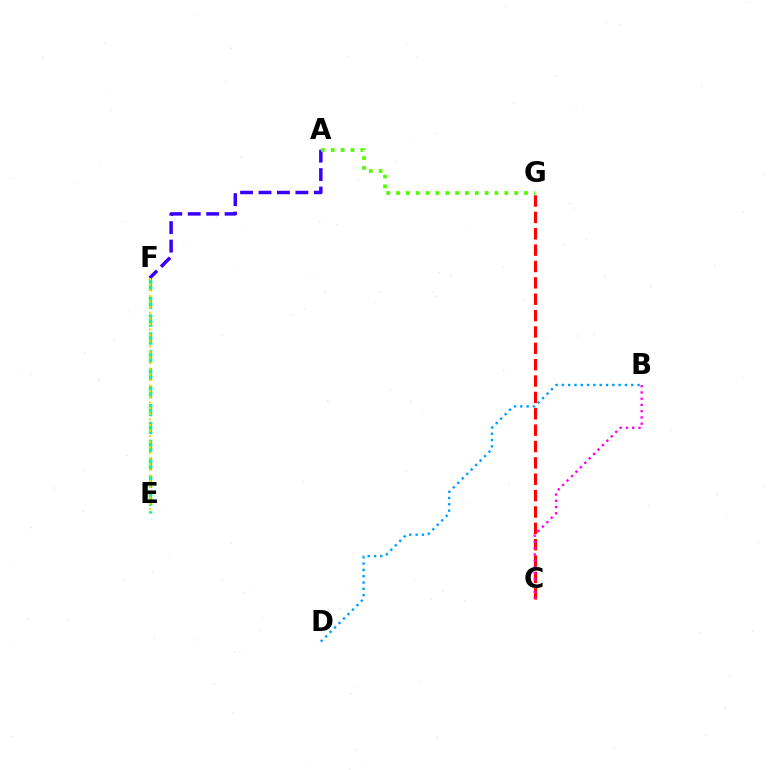{('C', 'G'): [{'color': '#ff0000', 'line_style': 'dashed', 'thickness': 2.22}], ('E', 'F'): [{'color': '#00ff86', 'line_style': 'dashed', 'thickness': 2.43}, {'color': '#ffd500', 'line_style': 'dotted', 'thickness': 1.52}], ('A', 'F'): [{'color': '#3700ff', 'line_style': 'dashed', 'thickness': 2.5}], ('B', 'D'): [{'color': '#009eff', 'line_style': 'dotted', 'thickness': 1.71}], ('B', 'C'): [{'color': '#ff00ed', 'line_style': 'dotted', 'thickness': 1.7}], ('A', 'G'): [{'color': '#4fff00', 'line_style': 'dotted', 'thickness': 2.67}]}